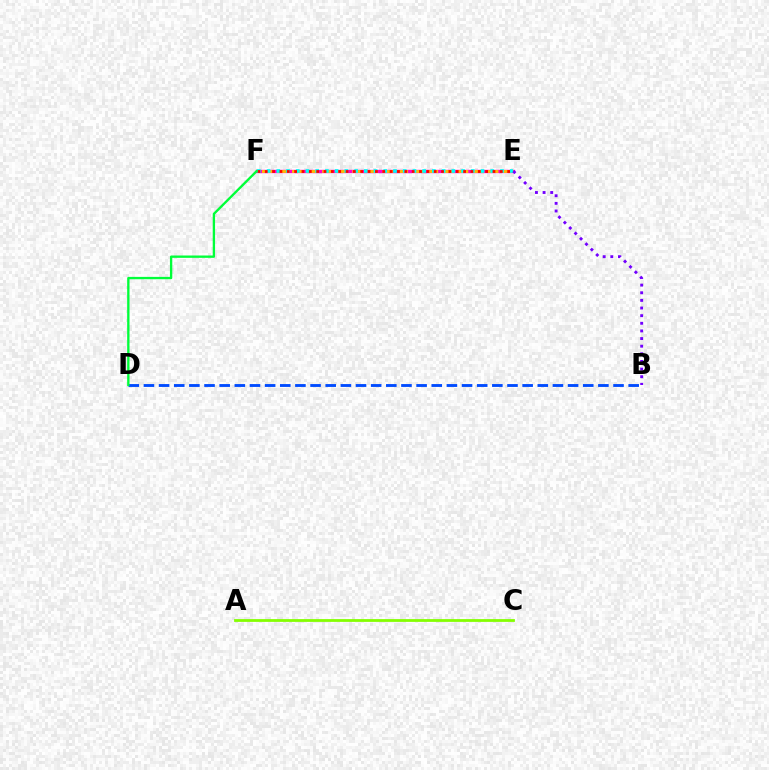{('E', 'F'): [{'color': '#ff00cf', 'line_style': 'solid', 'thickness': 2.41}, {'color': '#ffbd00', 'line_style': 'dashed', 'thickness': 2.05}, {'color': '#00fff6', 'line_style': 'dotted', 'thickness': 2.64}, {'color': '#ff0000', 'line_style': 'dotted', 'thickness': 2.0}], ('B', 'D'): [{'color': '#004bff', 'line_style': 'dashed', 'thickness': 2.06}], ('D', 'F'): [{'color': '#00ff39', 'line_style': 'solid', 'thickness': 1.69}], ('B', 'E'): [{'color': '#7200ff', 'line_style': 'dotted', 'thickness': 2.07}], ('A', 'C'): [{'color': '#84ff00', 'line_style': 'solid', 'thickness': 2.0}]}